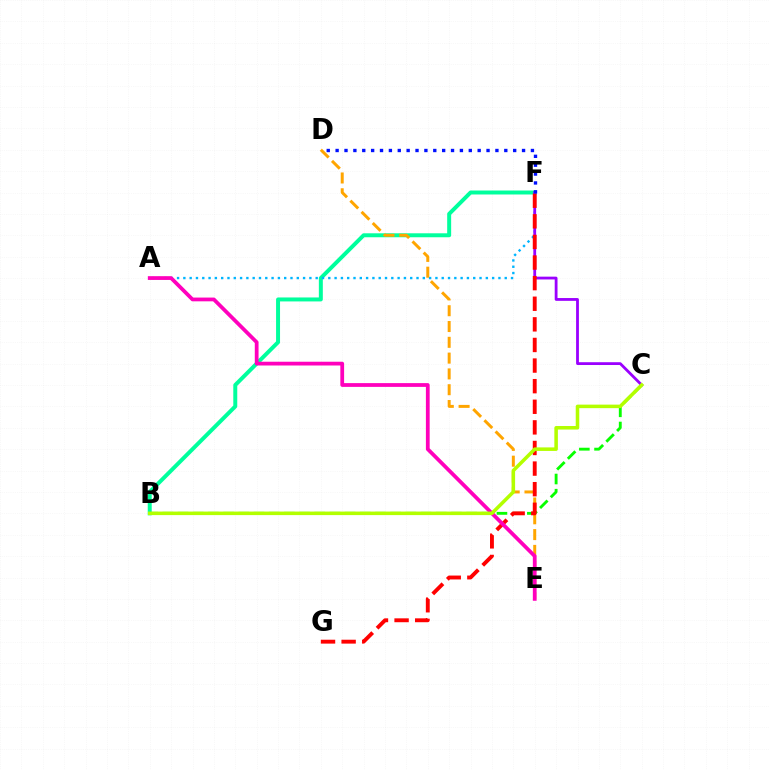{('B', 'F'): [{'color': '#00ff9d', 'line_style': 'solid', 'thickness': 2.86}], ('D', 'E'): [{'color': '#ffa500', 'line_style': 'dashed', 'thickness': 2.15}], ('B', 'C'): [{'color': '#08ff00', 'line_style': 'dashed', 'thickness': 2.06}, {'color': '#b3ff00', 'line_style': 'solid', 'thickness': 2.55}], ('A', 'F'): [{'color': '#00b5ff', 'line_style': 'dotted', 'thickness': 1.71}], ('C', 'F'): [{'color': '#9b00ff', 'line_style': 'solid', 'thickness': 2.02}], ('F', 'G'): [{'color': '#ff0000', 'line_style': 'dashed', 'thickness': 2.8}], ('D', 'F'): [{'color': '#0010ff', 'line_style': 'dotted', 'thickness': 2.41}], ('A', 'E'): [{'color': '#ff00bd', 'line_style': 'solid', 'thickness': 2.71}]}